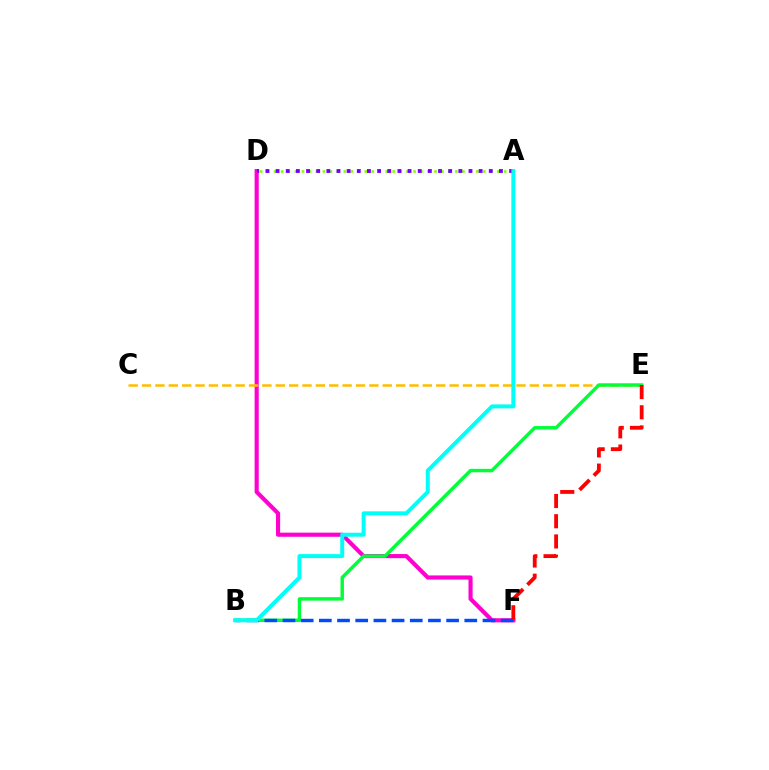{('A', 'D'): [{'color': '#84ff00', 'line_style': 'dotted', 'thickness': 1.89}, {'color': '#7200ff', 'line_style': 'dotted', 'thickness': 2.76}], ('D', 'F'): [{'color': '#ff00cf', 'line_style': 'solid', 'thickness': 2.97}], ('C', 'E'): [{'color': '#ffbd00', 'line_style': 'dashed', 'thickness': 1.82}], ('B', 'E'): [{'color': '#00ff39', 'line_style': 'solid', 'thickness': 2.49}], ('B', 'F'): [{'color': '#004bff', 'line_style': 'dashed', 'thickness': 2.47}], ('A', 'B'): [{'color': '#00fff6', 'line_style': 'solid', 'thickness': 2.86}], ('E', 'F'): [{'color': '#ff0000', 'line_style': 'dashed', 'thickness': 2.75}]}